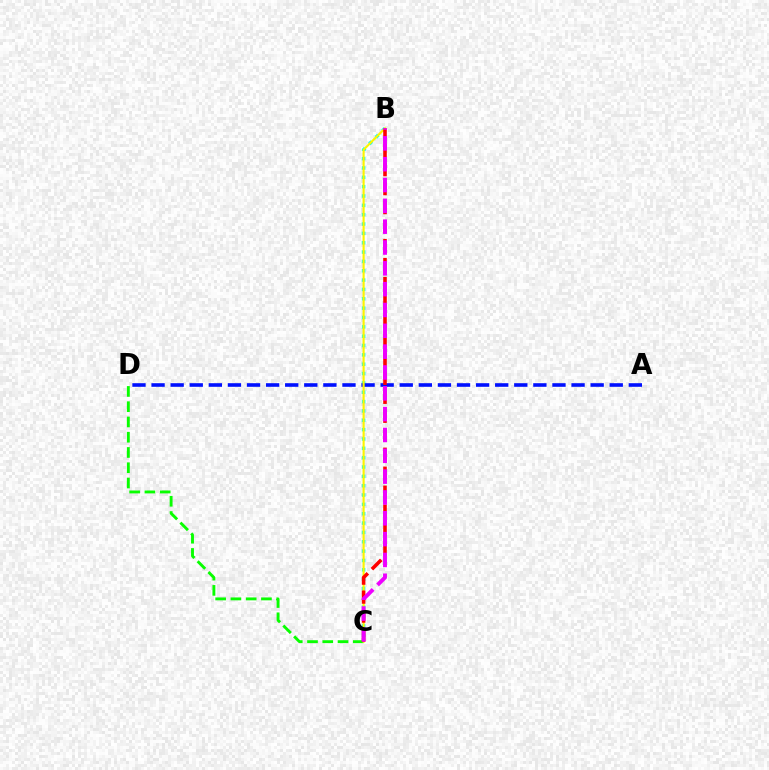{('B', 'C'): [{'color': '#00fff6', 'line_style': 'dotted', 'thickness': 2.54}, {'color': '#fcf500', 'line_style': 'solid', 'thickness': 1.54}, {'color': '#ff0000', 'line_style': 'dashed', 'thickness': 2.58}, {'color': '#ee00ff', 'line_style': 'dashed', 'thickness': 2.83}], ('A', 'D'): [{'color': '#0010ff', 'line_style': 'dashed', 'thickness': 2.59}], ('C', 'D'): [{'color': '#08ff00', 'line_style': 'dashed', 'thickness': 2.07}]}